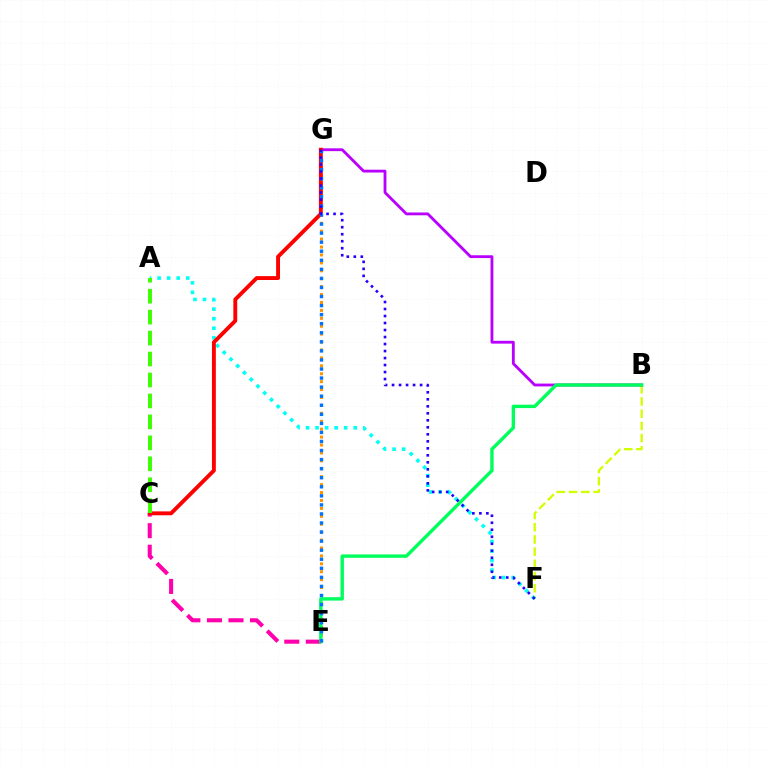{('B', 'F'): [{'color': '#d1ff00', 'line_style': 'dashed', 'thickness': 1.66}], ('E', 'G'): [{'color': '#ff9400', 'line_style': 'dotted', 'thickness': 2.15}, {'color': '#0074ff', 'line_style': 'dotted', 'thickness': 2.46}], ('C', 'E'): [{'color': '#ff00ac', 'line_style': 'dashed', 'thickness': 2.93}], ('B', 'G'): [{'color': '#b900ff', 'line_style': 'solid', 'thickness': 2.04}], ('B', 'E'): [{'color': '#00ff5c', 'line_style': 'solid', 'thickness': 2.45}], ('A', 'F'): [{'color': '#00fff6', 'line_style': 'dotted', 'thickness': 2.59}], ('C', 'G'): [{'color': '#ff0000', 'line_style': 'solid', 'thickness': 2.8}], ('A', 'C'): [{'color': '#3dff00', 'line_style': 'dashed', 'thickness': 2.85}], ('F', 'G'): [{'color': '#2500ff', 'line_style': 'dotted', 'thickness': 1.9}]}